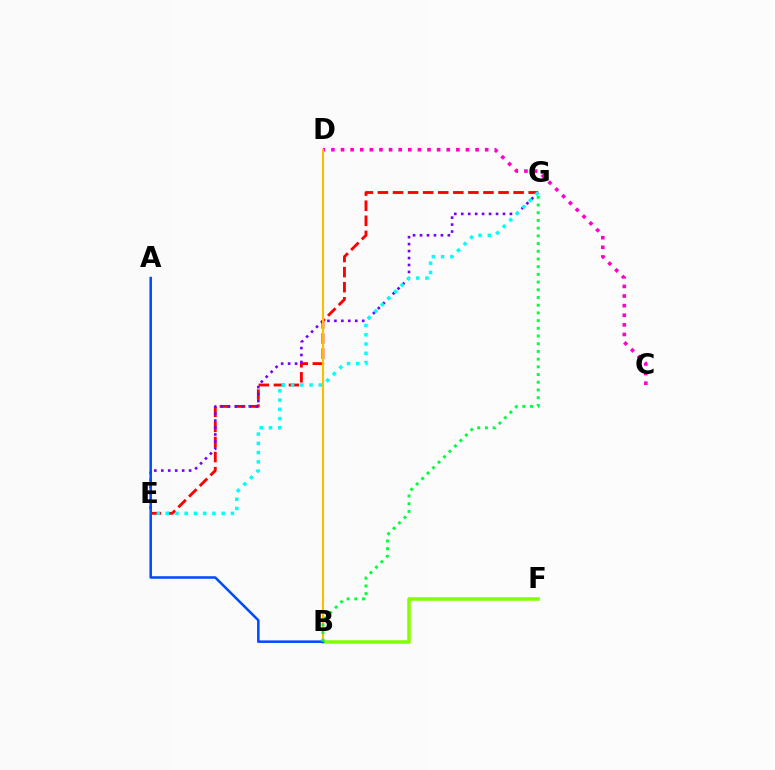{('E', 'G'): [{'color': '#ff0000', 'line_style': 'dashed', 'thickness': 2.05}, {'color': '#7200ff', 'line_style': 'dotted', 'thickness': 1.89}, {'color': '#00fff6', 'line_style': 'dotted', 'thickness': 2.51}], ('C', 'D'): [{'color': '#ff00cf', 'line_style': 'dotted', 'thickness': 2.61}], ('B', 'F'): [{'color': '#84ff00', 'line_style': 'solid', 'thickness': 2.54}], ('B', 'D'): [{'color': '#ffbd00', 'line_style': 'solid', 'thickness': 1.52}], ('A', 'B'): [{'color': '#004bff', 'line_style': 'solid', 'thickness': 1.82}], ('B', 'G'): [{'color': '#00ff39', 'line_style': 'dotted', 'thickness': 2.09}]}